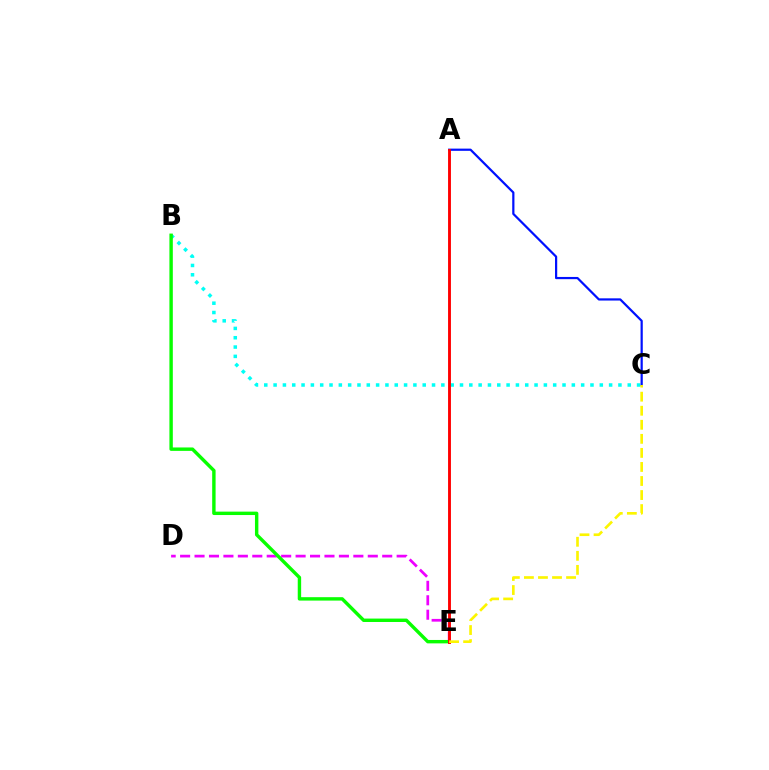{('D', 'E'): [{'color': '#ee00ff', 'line_style': 'dashed', 'thickness': 1.96}], ('B', 'C'): [{'color': '#00fff6', 'line_style': 'dotted', 'thickness': 2.53}], ('B', 'E'): [{'color': '#08ff00', 'line_style': 'solid', 'thickness': 2.46}], ('A', 'C'): [{'color': '#0010ff', 'line_style': 'solid', 'thickness': 1.6}], ('A', 'E'): [{'color': '#ff0000', 'line_style': 'solid', 'thickness': 2.08}], ('C', 'E'): [{'color': '#fcf500', 'line_style': 'dashed', 'thickness': 1.91}]}